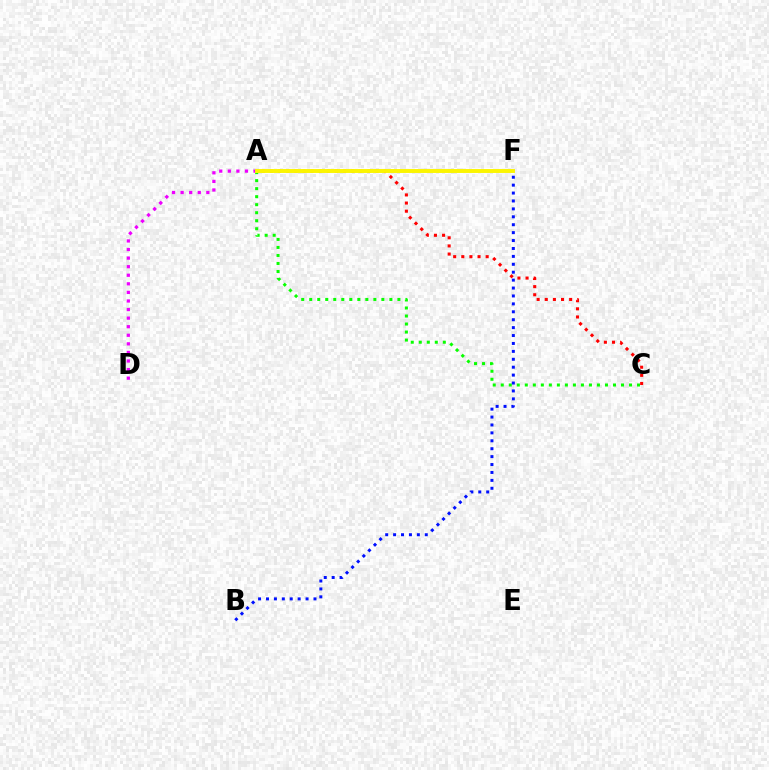{('B', 'F'): [{'color': '#0010ff', 'line_style': 'dotted', 'thickness': 2.15}], ('A', 'F'): [{'color': '#00fff6', 'line_style': 'dashed', 'thickness': 1.6}, {'color': '#fcf500', 'line_style': 'solid', 'thickness': 2.82}], ('A', 'C'): [{'color': '#08ff00', 'line_style': 'dotted', 'thickness': 2.18}, {'color': '#ff0000', 'line_style': 'dotted', 'thickness': 2.21}], ('A', 'D'): [{'color': '#ee00ff', 'line_style': 'dotted', 'thickness': 2.33}]}